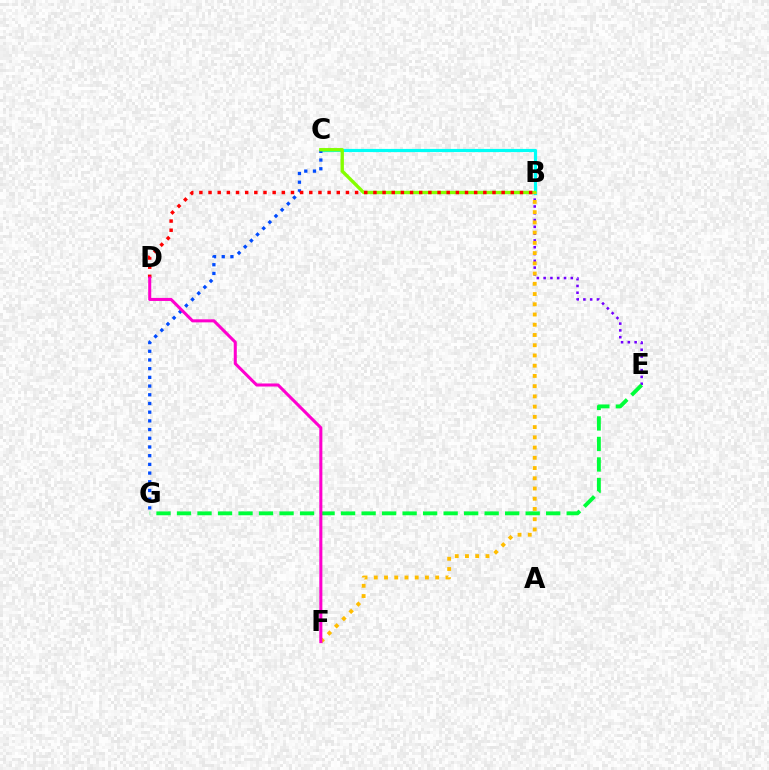{('B', 'E'): [{'color': '#7200ff', 'line_style': 'dotted', 'thickness': 1.85}], ('B', 'C'): [{'color': '#00fff6', 'line_style': 'solid', 'thickness': 2.28}, {'color': '#84ff00', 'line_style': 'solid', 'thickness': 2.42}], ('E', 'G'): [{'color': '#00ff39', 'line_style': 'dashed', 'thickness': 2.79}], ('C', 'G'): [{'color': '#004bff', 'line_style': 'dotted', 'thickness': 2.36}], ('B', 'F'): [{'color': '#ffbd00', 'line_style': 'dotted', 'thickness': 2.78}], ('B', 'D'): [{'color': '#ff0000', 'line_style': 'dotted', 'thickness': 2.49}], ('D', 'F'): [{'color': '#ff00cf', 'line_style': 'solid', 'thickness': 2.2}]}